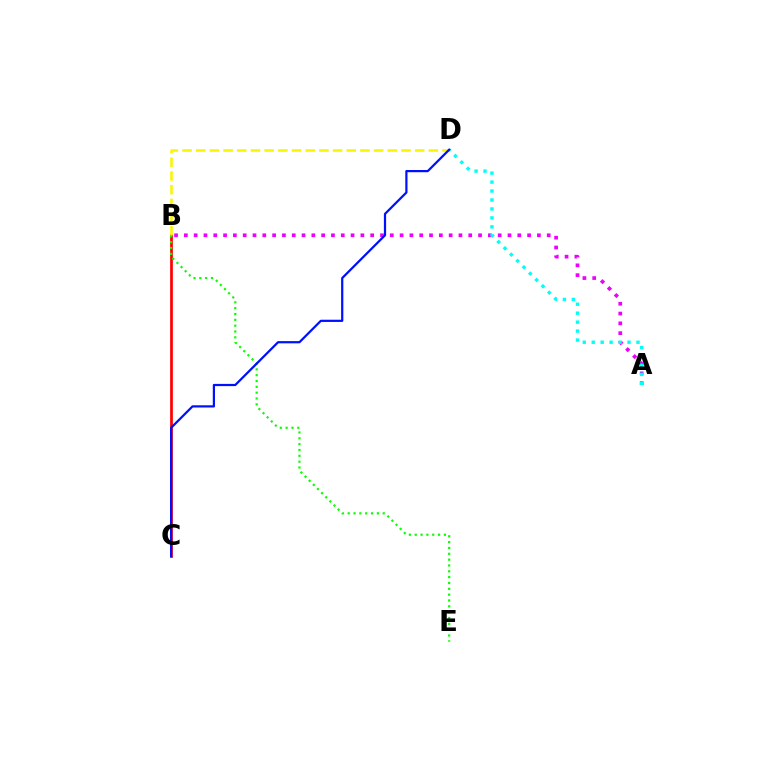{('A', 'B'): [{'color': '#ee00ff', 'line_style': 'dotted', 'thickness': 2.66}], ('B', 'C'): [{'color': '#ff0000', 'line_style': 'solid', 'thickness': 1.97}], ('B', 'E'): [{'color': '#08ff00', 'line_style': 'dotted', 'thickness': 1.59}], ('A', 'D'): [{'color': '#00fff6', 'line_style': 'dotted', 'thickness': 2.43}], ('B', 'D'): [{'color': '#fcf500', 'line_style': 'dashed', 'thickness': 1.86}], ('C', 'D'): [{'color': '#0010ff', 'line_style': 'solid', 'thickness': 1.6}]}